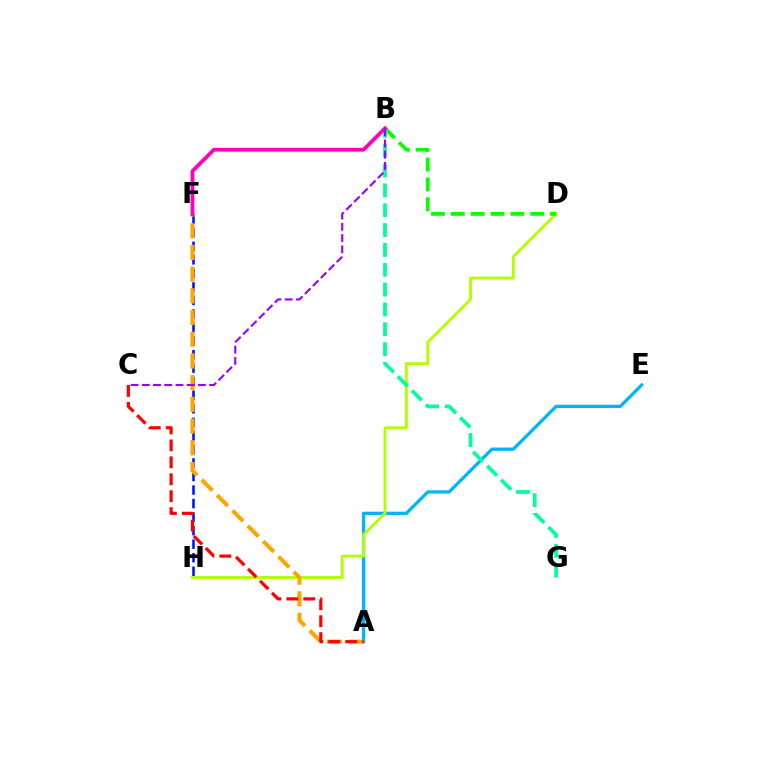{('A', 'E'): [{'color': '#00b5ff', 'line_style': 'solid', 'thickness': 2.35}], ('D', 'H'): [{'color': '#b3ff00', 'line_style': 'solid', 'thickness': 2.08}], ('B', 'D'): [{'color': '#08ff00', 'line_style': 'dashed', 'thickness': 2.7}], ('F', 'H'): [{'color': '#0010ff', 'line_style': 'dashed', 'thickness': 1.84}], ('A', 'F'): [{'color': '#ffa500', 'line_style': 'dashed', 'thickness': 2.95}], ('A', 'C'): [{'color': '#ff0000', 'line_style': 'dashed', 'thickness': 2.3}], ('B', 'G'): [{'color': '#00ff9d', 'line_style': 'dashed', 'thickness': 2.7}], ('B', 'F'): [{'color': '#ff00bd', 'line_style': 'solid', 'thickness': 2.74}], ('B', 'C'): [{'color': '#9b00ff', 'line_style': 'dashed', 'thickness': 1.53}]}